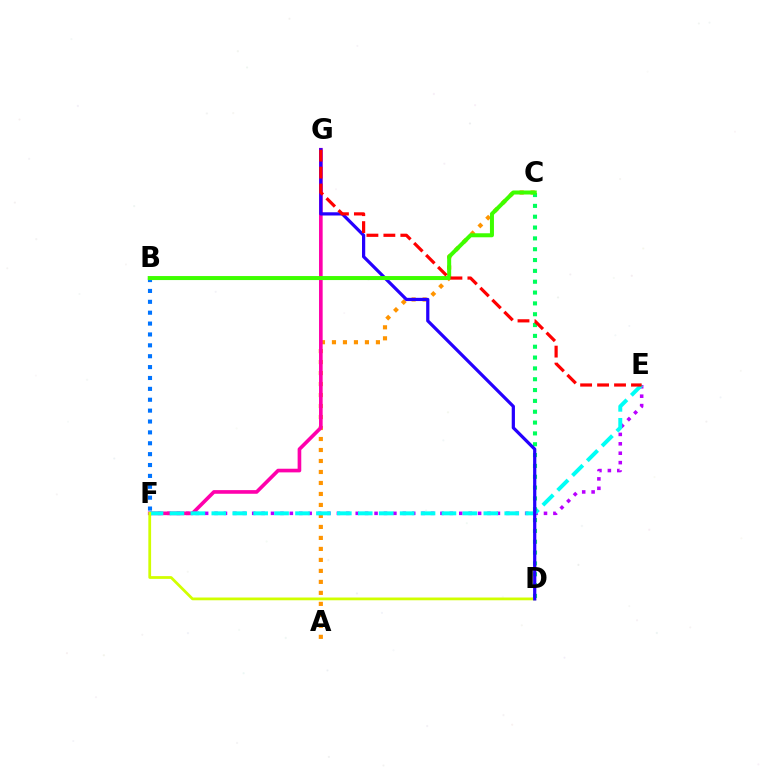{('A', 'C'): [{'color': '#ff9400', 'line_style': 'dotted', 'thickness': 2.99}], ('E', 'F'): [{'color': '#b900ff', 'line_style': 'dotted', 'thickness': 2.56}, {'color': '#00fff6', 'line_style': 'dashed', 'thickness': 2.84}], ('F', 'G'): [{'color': '#ff00ac', 'line_style': 'solid', 'thickness': 2.63}], ('D', 'F'): [{'color': '#d1ff00', 'line_style': 'solid', 'thickness': 1.99}], ('B', 'F'): [{'color': '#0074ff', 'line_style': 'dotted', 'thickness': 2.96}], ('C', 'D'): [{'color': '#00ff5c', 'line_style': 'dotted', 'thickness': 2.94}], ('D', 'G'): [{'color': '#2500ff', 'line_style': 'solid', 'thickness': 2.32}], ('B', 'C'): [{'color': '#3dff00', 'line_style': 'solid', 'thickness': 2.89}], ('E', 'G'): [{'color': '#ff0000', 'line_style': 'dashed', 'thickness': 2.3}]}